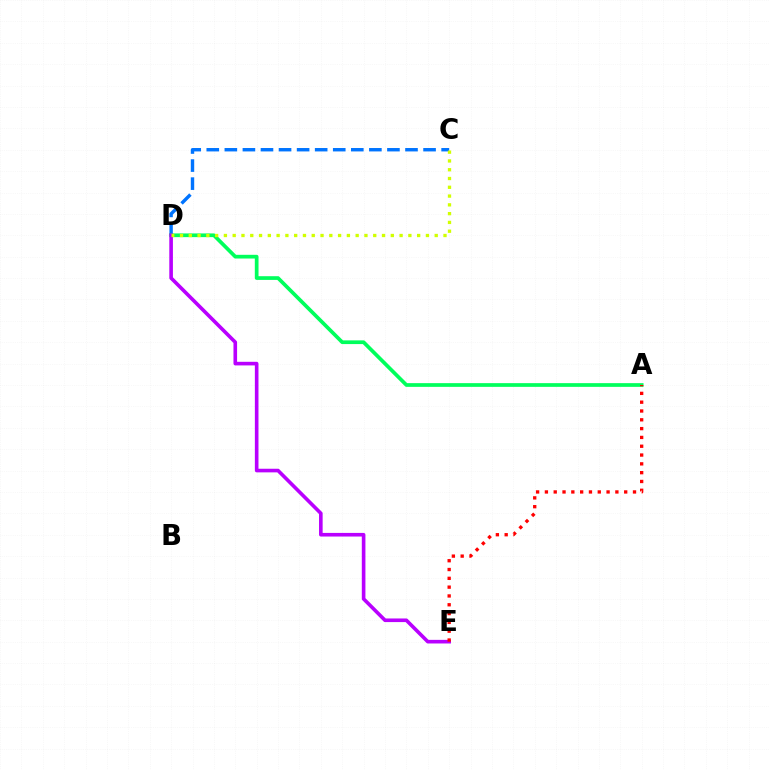{('C', 'D'): [{'color': '#0074ff', 'line_style': 'dashed', 'thickness': 2.45}, {'color': '#d1ff00', 'line_style': 'dotted', 'thickness': 2.39}], ('A', 'D'): [{'color': '#00ff5c', 'line_style': 'solid', 'thickness': 2.67}], ('D', 'E'): [{'color': '#b900ff', 'line_style': 'solid', 'thickness': 2.6}], ('A', 'E'): [{'color': '#ff0000', 'line_style': 'dotted', 'thickness': 2.39}]}